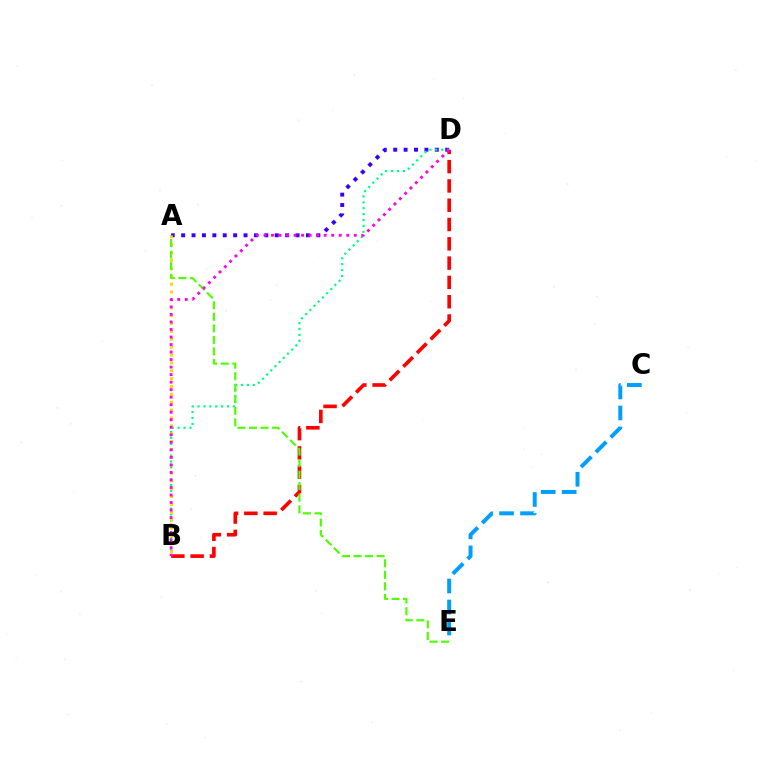{('B', 'D'): [{'color': '#ff0000', 'line_style': 'dashed', 'thickness': 2.62}, {'color': '#00ff86', 'line_style': 'dotted', 'thickness': 1.6}, {'color': '#ff00ed', 'line_style': 'dotted', 'thickness': 2.04}], ('A', 'D'): [{'color': '#3700ff', 'line_style': 'dotted', 'thickness': 2.83}], ('C', 'E'): [{'color': '#009eff', 'line_style': 'dashed', 'thickness': 2.85}], ('A', 'B'): [{'color': '#ffd500', 'line_style': 'dotted', 'thickness': 2.14}], ('A', 'E'): [{'color': '#4fff00', 'line_style': 'dashed', 'thickness': 1.57}]}